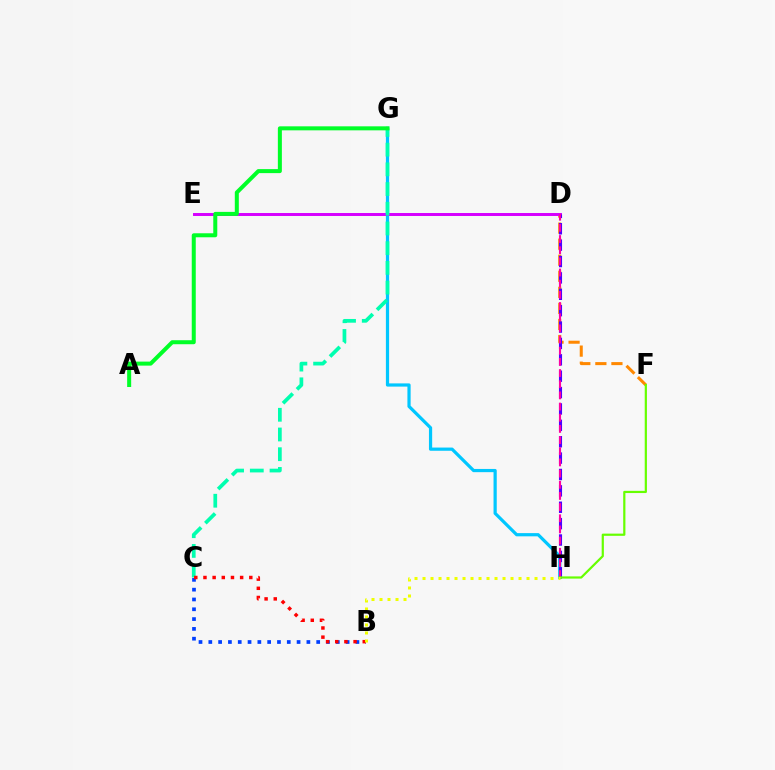{('D', 'F'): [{'color': '#ff8800', 'line_style': 'dashed', 'thickness': 2.18}], ('G', 'H'): [{'color': '#00c7ff', 'line_style': 'solid', 'thickness': 2.31}], ('B', 'C'): [{'color': '#003fff', 'line_style': 'dotted', 'thickness': 2.66}, {'color': '#ff0000', 'line_style': 'dotted', 'thickness': 2.49}], ('D', 'E'): [{'color': '#d600ff', 'line_style': 'solid', 'thickness': 2.13}], ('D', 'H'): [{'color': '#4f00ff', 'line_style': 'dashed', 'thickness': 2.23}, {'color': '#ff00a0', 'line_style': 'dashed', 'thickness': 1.52}], ('C', 'G'): [{'color': '#00ffaf', 'line_style': 'dashed', 'thickness': 2.68}], ('A', 'G'): [{'color': '#00ff27', 'line_style': 'solid', 'thickness': 2.89}], ('F', 'H'): [{'color': '#66ff00', 'line_style': 'solid', 'thickness': 1.59}], ('B', 'H'): [{'color': '#eeff00', 'line_style': 'dotted', 'thickness': 2.17}]}